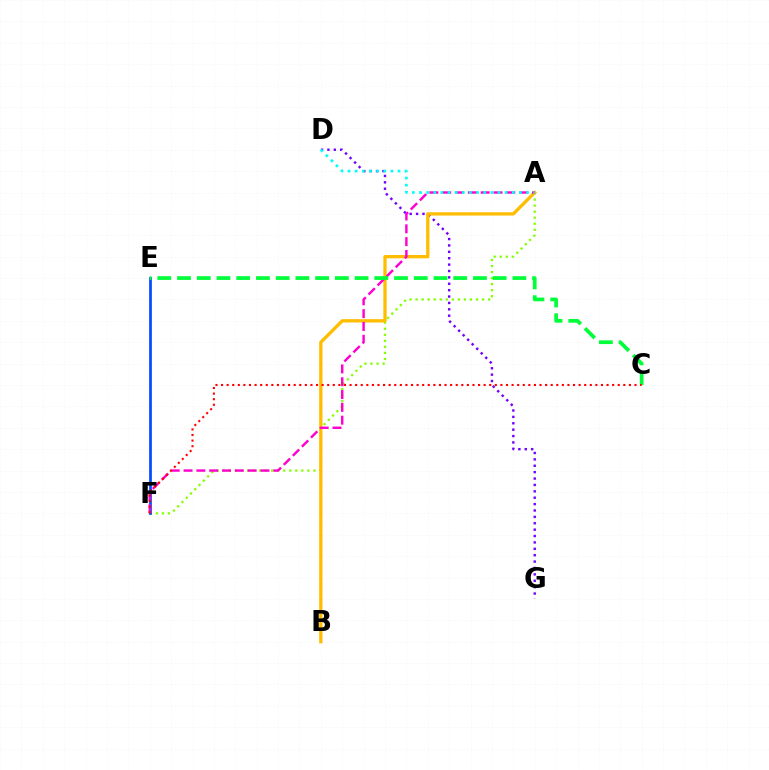{('A', 'F'): [{'color': '#84ff00', 'line_style': 'dotted', 'thickness': 1.64}, {'color': '#ff00cf', 'line_style': 'dashed', 'thickness': 1.74}], ('D', 'G'): [{'color': '#7200ff', 'line_style': 'dotted', 'thickness': 1.74}], ('A', 'B'): [{'color': '#ffbd00', 'line_style': 'solid', 'thickness': 2.37}], ('E', 'F'): [{'color': '#004bff', 'line_style': 'solid', 'thickness': 1.94}], ('A', 'D'): [{'color': '#00fff6', 'line_style': 'dotted', 'thickness': 1.94}], ('C', 'E'): [{'color': '#00ff39', 'line_style': 'dashed', 'thickness': 2.68}], ('C', 'F'): [{'color': '#ff0000', 'line_style': 'dotted', 'thickness': 1.52}]}